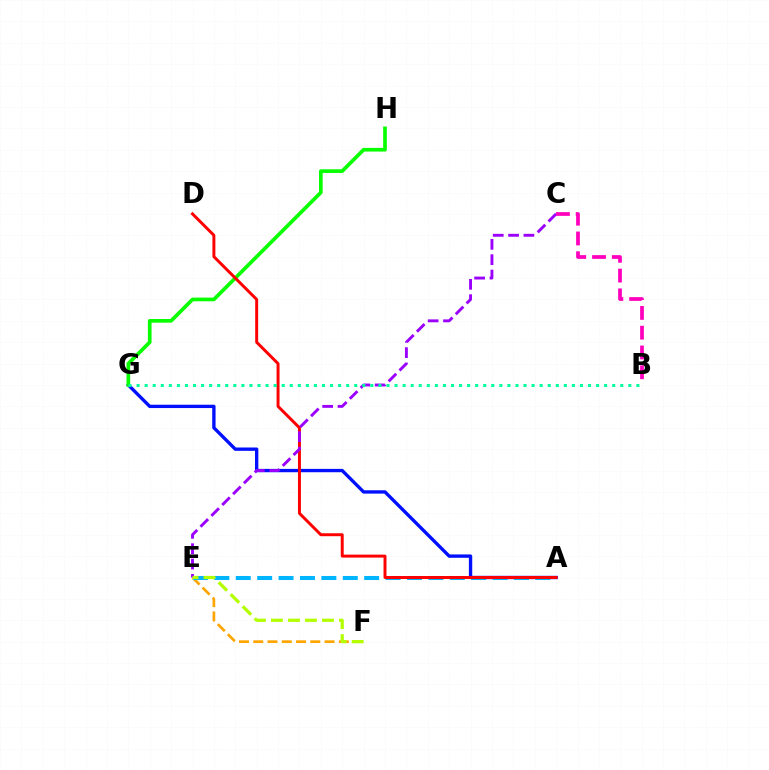{('A', 'G'): [{'color': '#0010ff', 'line_style': 'solid', 'thickness': 2.41}], ('E', 'F'): [{'color': '#ffa500', 'line_style': 'dashed', 'thickness': 1.94}, {'color': '#b3ff00', 'line_style': 'dashed', 'thickness': 2.31}], ('G', 'H'): [{'color': '#08ff00', 'line_style': 'solid', 'thickness': 2.65}], ('A', 'E'): [{'color': '#00b5ff', 'line_style': 'dashed', 'thickness': 2.91}], ('A', 'D'): [{'color': '#ff0000', 'line_style': 'solid', 'thickness': 2.13}], ('C', 'E'): [{'color': '#9b00ff', 'line_style': 'dashed', 'thickness': 2.08}], ('B', 'C'): [{'color': '#ff00bd', 'line_style': 'dashed', 'thickness': 2.69}], ('B', 'G'): [{'color': '#00ff9d', 'line_style': 'dotted', 'thickness': 2.19}]}